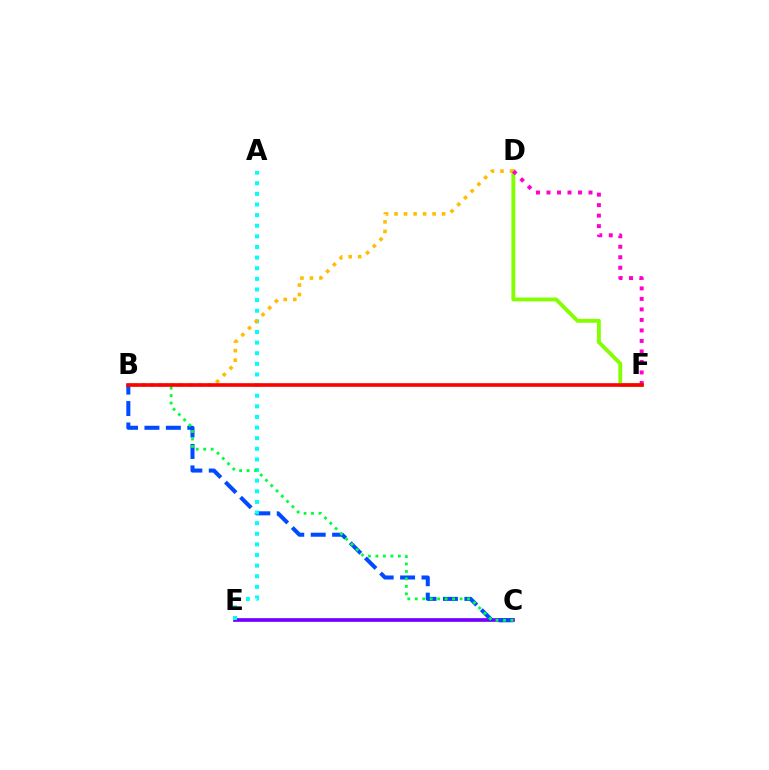{('C', 'E'): [{'color': '#7200ff', 'line_style': 'solid', 'thickness': 2.66}], ('B', 'C'): [{'color': '#004bff', 'line_style': 'dashed', 'thickness': 2.91}, {'color': '#00ff39', 'line_style': 'dotted', 'thickness': 2.03}], ('D', 'F'): [{'color': '#84ff00', 'line_style': 'solid', 'thickness': 2.78}, {'color': '#ff00cf', 'line_style': 'dotted', 'thickness': 2.85}], ('A', 'E'): [{'color': '#00fff6', 'line_style': 'dotted', 'thickness': 2.89}], ('B', 'D'): [{'color': '#ffbd00', 'line_style': 'dotted', 'thickness': 2.59}], ('B', 'F'): [{'color': '#ff0000', 'line_style': 'solid', 'thickness': 2.62}]}